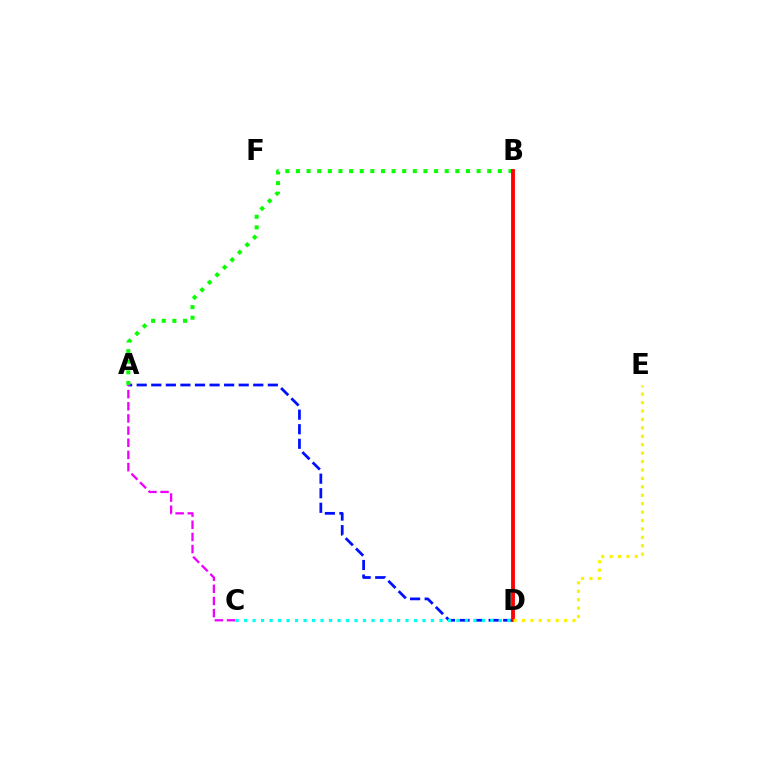{('A', 'D'): [{'color': '#0010ff', 'line_style': 'dashed', 'thickness': 1.98}], ('C', 'D'): [{'color': '#00fff6', 'line_style': 'dotted', 'thickness': 2.31}], ('A', 'B'): [{'color': '#08ff00', 'line_style': 'dotted', 'thickness': 2.89}], ('A', 'C'): [{'color': '#ee00ff', 'line_style': 'dashed', 'thickness': 1.65}], ('B', 'D'): [{'color': '#ff0000', 'line_style': 'solid', 'thickness': 2.77}], ('D', 'E'): [{'color': '#fcf500', 'line_style': 'dotted', 'thickness': 2.29}]}